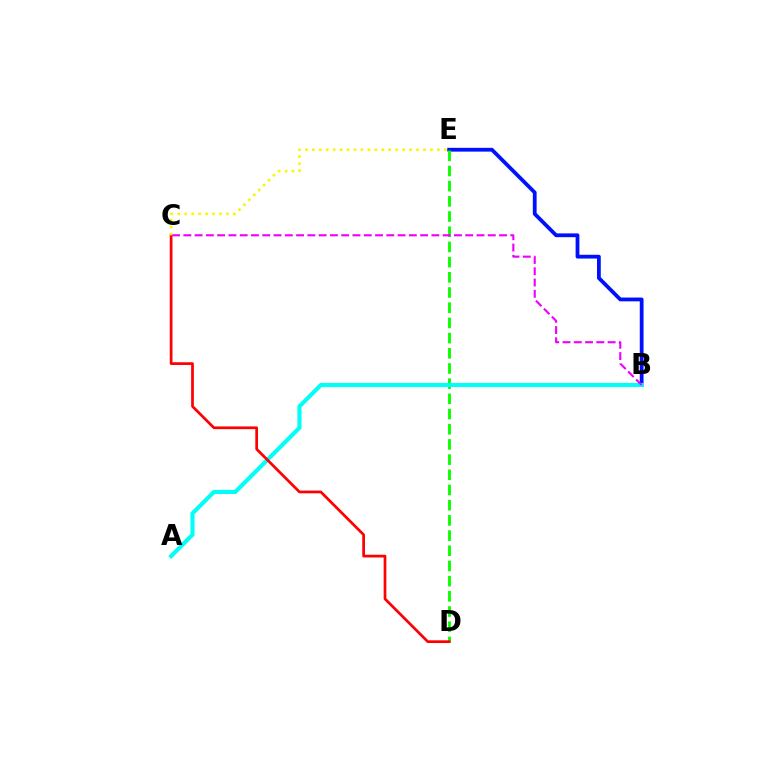{('B', 'E'): [{'color': '#0010ff', 'line_style': 'solid', 'thickness': 2.73}], ('D', 'E'): [{'color': '#08ff00', 'line_style': 'dashed', 'thickness': 2.06}], ('A', 'B'): [{'color': '#00fff6', 'line_style': 'solid', 'thickness': 2.96}], ('C', 'D'): [{'color': '#ff0000', 'line_style': 'solid', 'thickness': 1.96}], ('B', 'C'): [{'color': '#ee00ff', 'line_style': 'dashed', 'thickness': 1.53}], ('C', 'E'): [{'color': '#fcf500', 'line_style': 'dotted', 'thickness': 1.89}]}